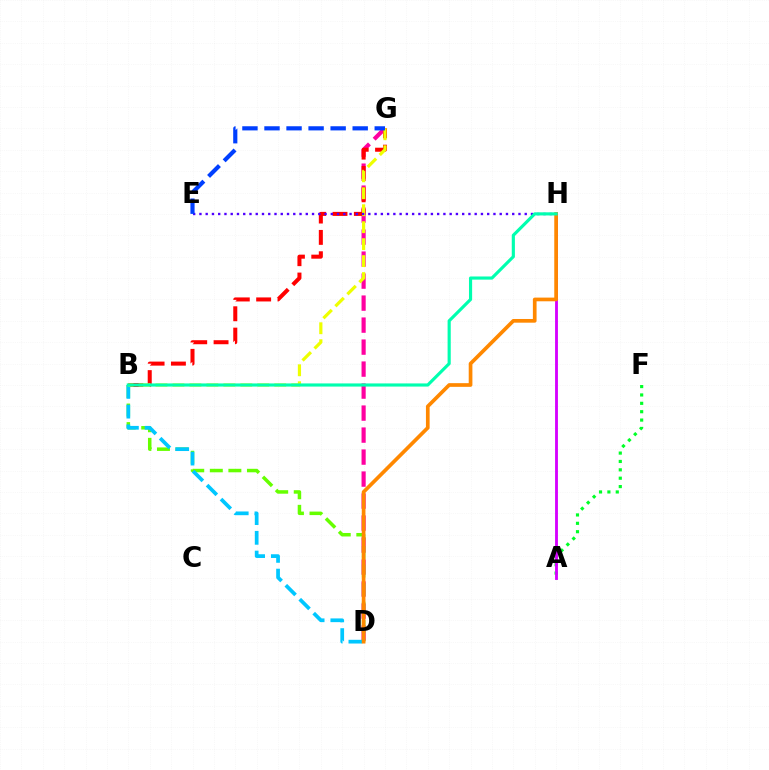{('D', 'G'): [{'color': '#ff00a0', 'line_style': 'dashed', 'thickness': 2.99}], ('B', 'D'): [{'color': '#66ff00', 'line_style': 'dashed', 'thickness': 2.52}, {'color': '#00c7ff', 'line_style': 'dashed', 'thickness': 2.68}], ('B', 'G'): [{'color': '#ff0000', 'line_style': 'dashed', 'thickness': 2.9}, {'color': '#eeff00', 'line_style': 'dashed', 'thickness': 2.3}], ('A', 'F'): [{'color': '#00ff27', 'line_style': 'dotted', 'thickness': 2.28}], ('A', 'H'): [{'color': '#d600ff', 'line_style': 'solid', 'thickness': 2.05}], ('E', 'H'): [{'color': '#4f00ff', 'line_style': 'dotted', 'thickness': 1.7}], ('D', 'H'): [{'color': '#ff8800', 'line_style': 'solid', 'thickness': 2.66}], ('B', 'H'): [{'color': '#00ffaf', 'line_style': 'solid', 'thickness': 2.27}], ('E', 'G'): [{'color': '#003fff', 'line_style': 'dashed', 'thickness': 3.0}]}